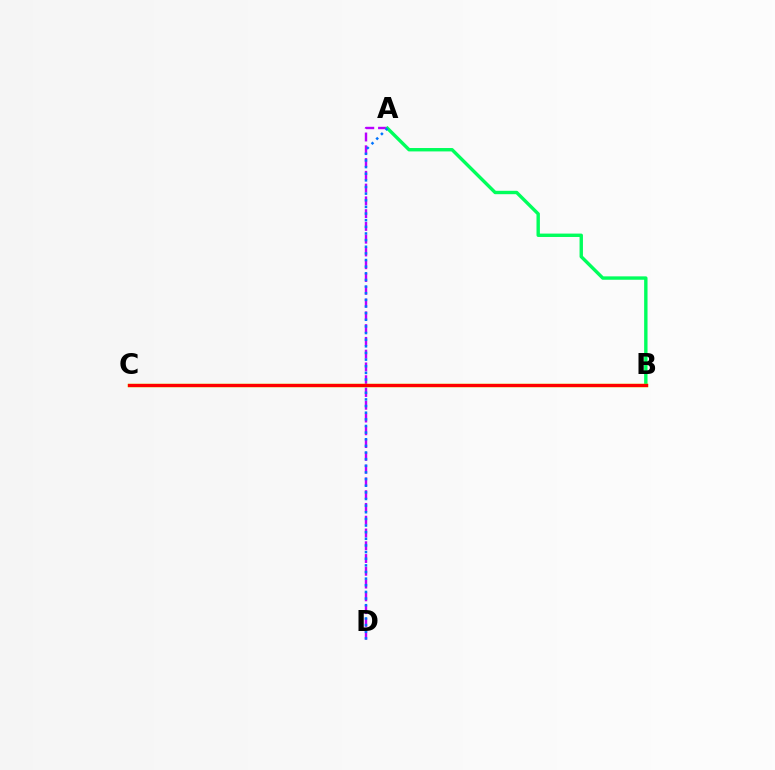{('A', 'D'): [{'color': '#b900ff', 'line_style': 'dashed', 'thickness': 1.74}, {'color': '#0074ff', 'line_style': 'dotted', 'thickness': 1.8}], ('A', 'B'): [{'color': '#00ff5c', 'line_style': 'solid', 'thickness': 2.44}], ('B', 'C'): [{'color': '#d1ff00', 'line_style': 'solid', 'thickness': 2.51}, {'color': '#ff0000', 'line_style': 'solid', 'thickness': 2.35}]}